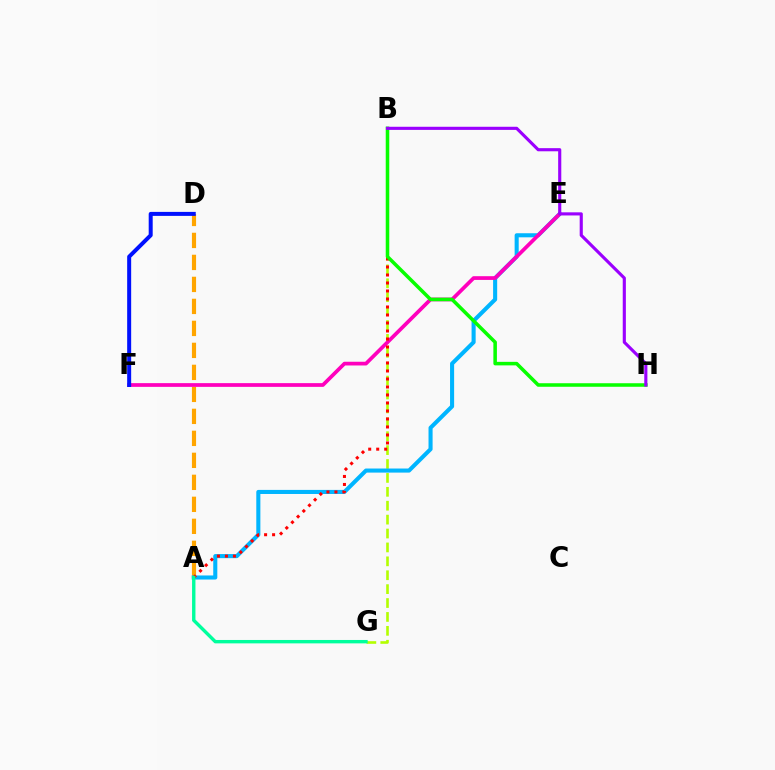{('B', 'G'): [{'color': '#b3ff00', 'line_style': 'dashed', 'thickness': 1.89}], ('A', 'D'): [{'color': '#ffa500', 'line_style': 'dashed', 'thickness': 2.99}], ('A', 'E'): [{'color': '#00b5ff', 'line_style': 'solid', 'thickness': 2.93}], ('E', 'F'): [{'color': '#ff00bd', 'line_style': 'solid', 'thickness': 2.68}], ('A', 'B'): [{'color': '#ff0000', 'line_style': 'dotted', 'thickness': 2.17}], ('A', 'G'): [{'color': '#00ff9d', 'line_style': 'solid', 'thickness': 2.44}], ('D', 'F'): [{'color': '#0010ff', 'line_style': 'solid', 'thickness': 2.88}], ('B', 'H'): [{'color': '#08ff00', 'line_style': 'solid', 'thickness': 2.55}, {'color': '#9b00ff', 'line_style': 'solid', 'thickness': 2.25}]}